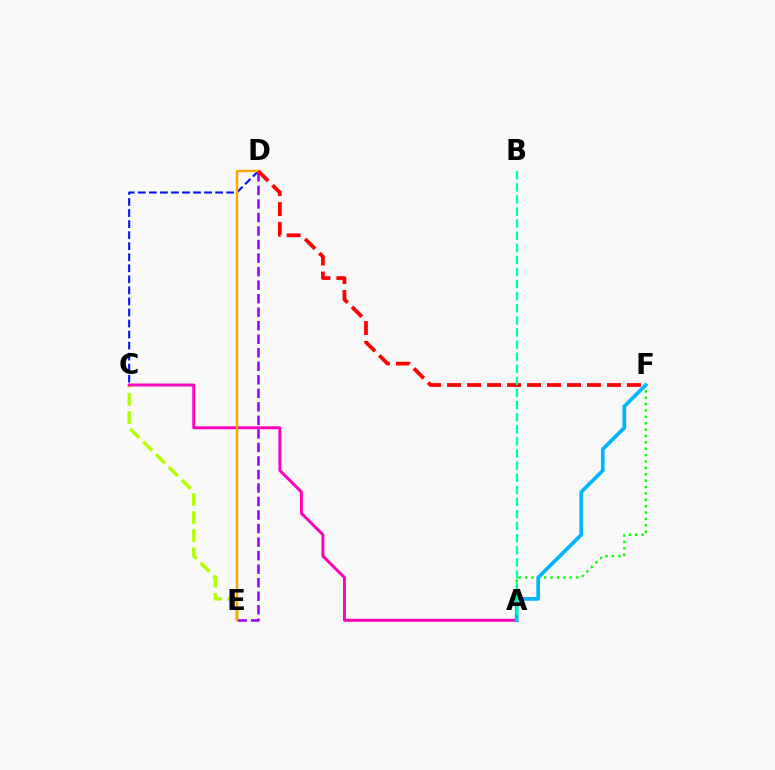{('C', 'D'): [{'color': '#0010ff', 'line_style': 'dashed', 'thickness': 1.5}], ('C', 'E'): [{'color': '#b3ff00', 'line_style': 'dashed', 'thickness': 2.46}], ('A', 'C'): [{'color': '#ff00bd', 'line_style': 'solid', 'thickness': 2.11}], ('D', 'E'): [{'color': '#9b00ff', 'line_style': 'dashed', 'thickness': 1.84}, {'color': '#ffa500', 'line_style': 'solid', 'thickness': 1.72}], ('A', 'F'): [{'color': '#08ff00', 'line_style': 'dotted', 'thickness': 1.73}, {'color': '#00b5ff', 'line_style': 'solid', 'thickness': 2.66}], ('D', 'F'): [{'color': '#ff0000', 'line_style': 'dashed', 'thickness': 2.72}], ('A', 'B'): [{'color': '#00ff9d', 'line_style': 'dashed', 'thickness': 1.64}]}